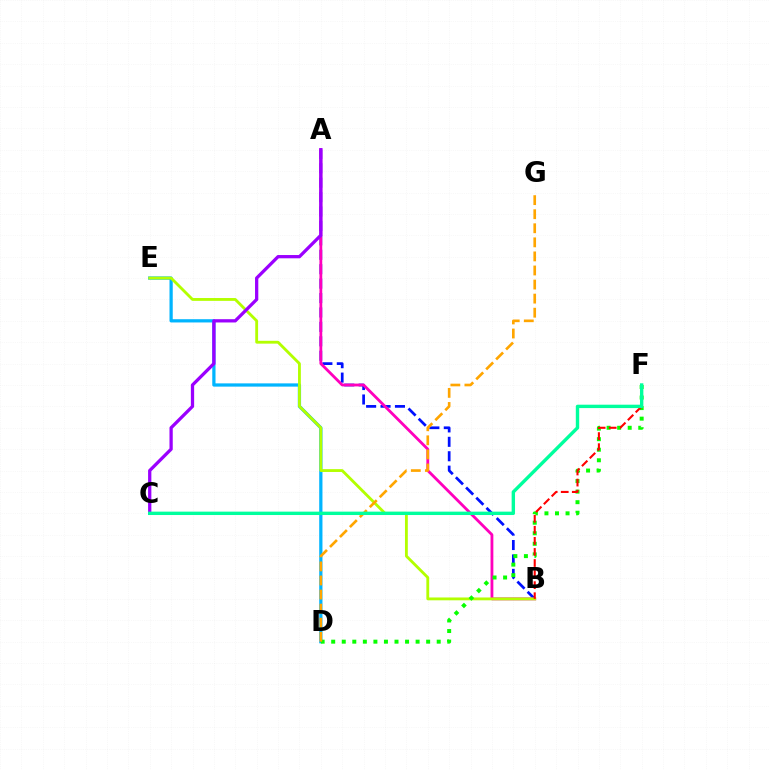{('D', 'E'): [{'color': '#00b5ff', 'line_style': 'solid', 'thickness': 2.34}], ('A', 'B'): [{'color': '#0010ff', 'line_style': 'dashed', 'thickness': 1.96}, {'color': '#ff00bd', 'line_style': 'solid', 'thickness': 2.03}], ('B', 'E'): [{'color': '#b3ff00', 'line_style': 'solid', 'thickness': 2.04}], ('D', 'F'): [{'color': '#08ff00', 'line_style': 'dotted', 'thickness': 2.87}], ('A', 'C'): [{'color': '#9b00ff', 'line_style': 'solid', 'thickness': 2.35}], ('B', 'F'): [{'color': '#ff0000', 'line_style': 'dashed', 'thickness': 1.5}], ('D', 'G'): [{'color': '#ffa500', 'line_style': 'dashed', 'thickness': 1.91}], ('C', 'F'): [{'color': '#00ff9d', 'line_style': 'solid', 'thickness': 2.44}]}